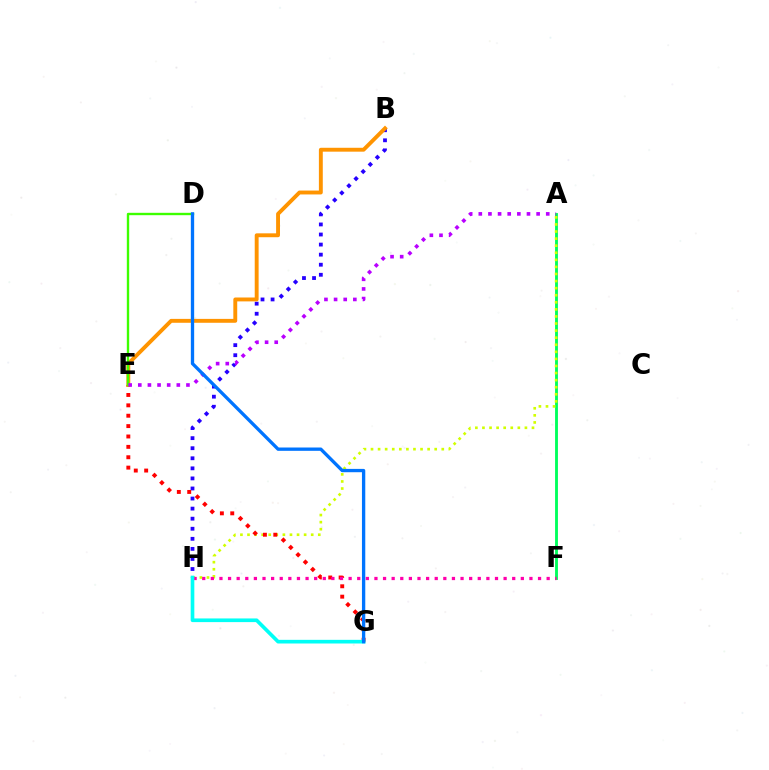{('B', 'H'): [{'color': '#2500ff', 'line_style': 'dotted', 'thickness': 2.73}], ('A', 'F'): [{'color': '#00ff5c', 'line_style': 'solid', 'thickness': 2.07}], ('A', 'H'): [{'color': '#d1ff00', 'line_style': 'dotted', 'thickness': 1.92}], ('E', 'G'): [{'color': '#ff0000', 'line_style': 'dotted', 'thickness': 2.82}], ('B', 'E'): [{'color': '#ff9400', 'line_style': 'solid', 'thickness': 2.8}], ('D', 'E'): [{'color': '#3dff00', 'line_style': 'solid', 'thickness': 1.71}], ('A', 'E'): [{'color': '#b900ff', 'line_style': 'dotted', 'thickness': 2.62}], ('F', 'H'): [{'color': '#ff00ac', 'line_style': 'dotted', 'thickness': 2.34}], ('G', 'H'): [{'color': '#00fff6', 'line_style': 'solid', 'thickness': 2.64}], ('D', 'G'): [{'color': '#0074ff', 'line_style': 'solid', 'thickness': 2.39}]}